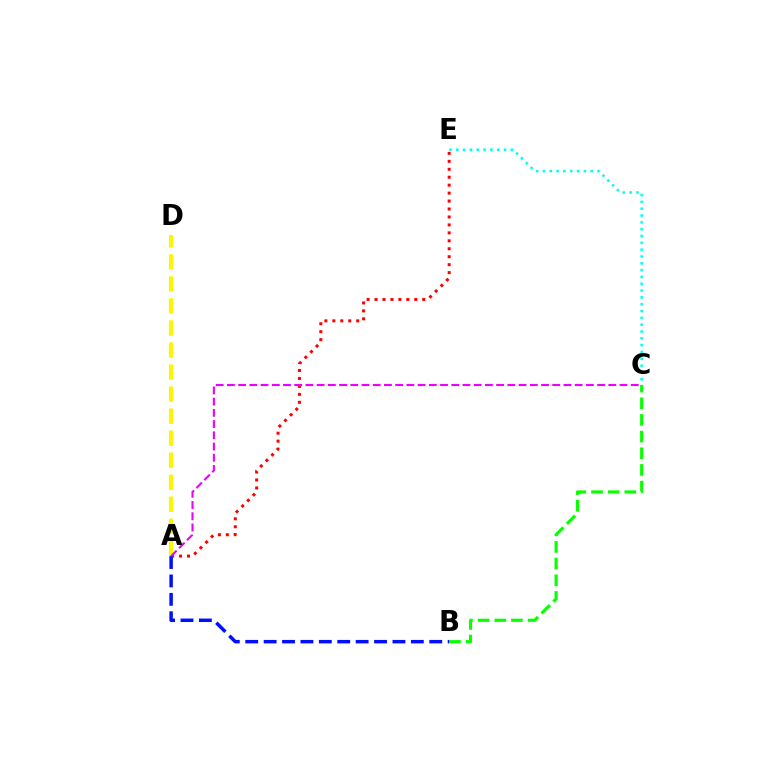{('A', 'E'): [{'color': '#ff0000', 'line_style': 'dotted', 'thickness': 2.16}], ('B', 'C'): [{'color': '#08ff00', 'line_style': 'dashed', 'thickness': 2.26}], ('A', 'D'): [{'color': '#fcf500', 'line_style': 'dashed', 'thickness': 2.99}], ('A', 'B'): [{'color': '#0010ff', 'line_style': 'dashed', 'thickness': 2.5}], ('A', 'C'): [{'color': '#ee00ff', 'line_style': 'dashed', 'thickness': 1.52}], ('C', 'E'): [{'color': '#00fff6', 'line_style': 'dotted', 'thickness': 1.85}]}